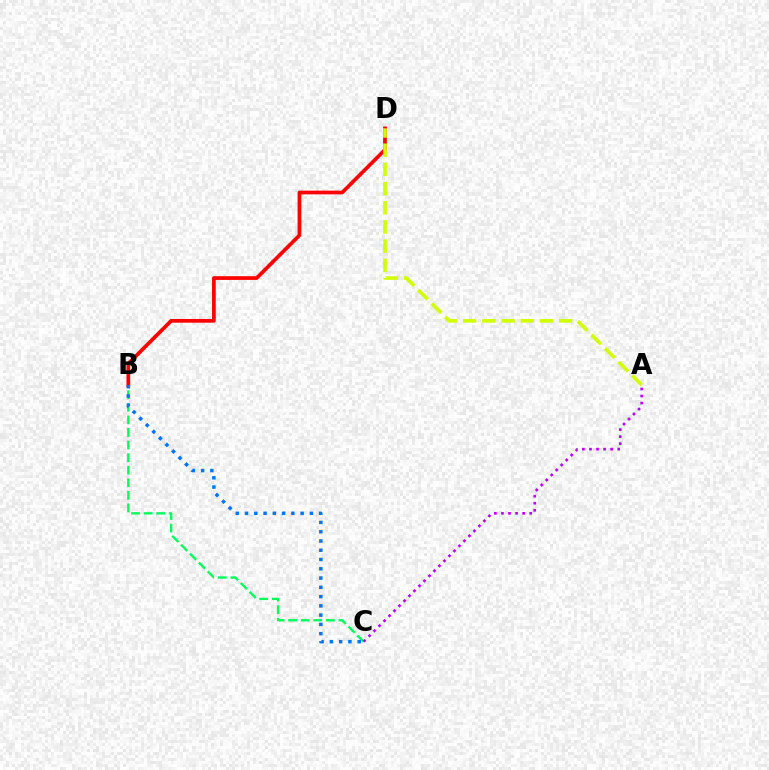{('B', 'D'): [{'color': '#ff0000', 'line_style': 'solid', 'thickness': 2.67}], ('B', 'C'): [{'color': '#00ff5c', 'line_style': 'dashed', 'thickness': 1.71}, {'color': '#0074ff', 'line_style': 'dotted', 'thickness': 2.52}], ('A', 'C'): [{'color': '#b900ff', 'line_style': 'dotted', 'thickness': 1.92}], ('A', 'D'): [{'color': '#d1ff00', 'line_style': 'dashed', 'thickness': 2.61}]}